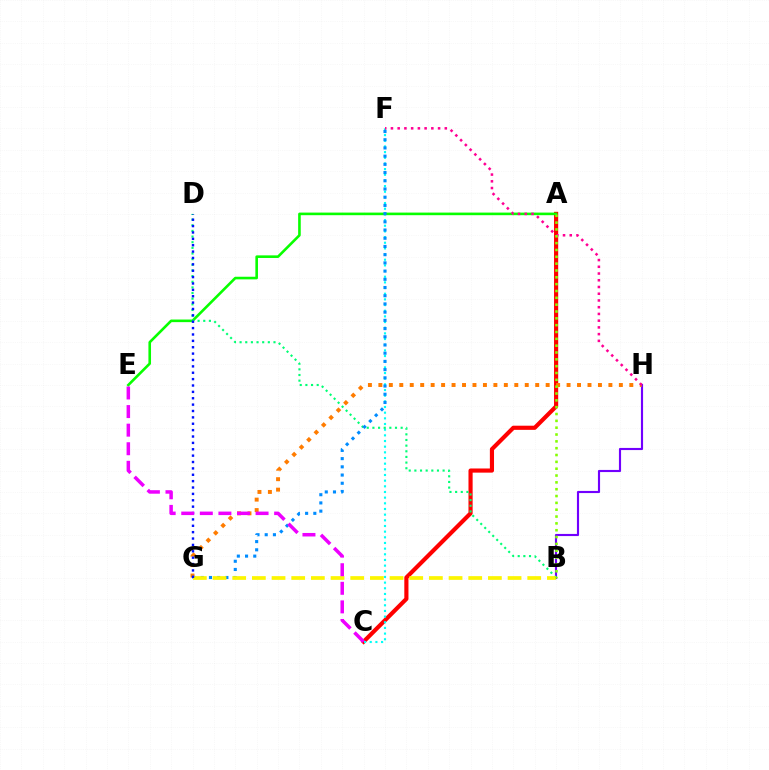{('A', 'C'): [{'color': '#ff0000', 'line_style': 'solid', 'thickness': 2.99}], ('B', 'H'): [{'color': '#7200ff', 'line_style': 'solid', 'thickness': 1.54}], ('C', 'F'): [{'color': '#00fff6', 'line_style': 'dotted', 'thickness': 1.54}], ('A', 'E'): [{'color': '#08ff00', 'line_style': 'solid', 'thickness': 1.88}], ('G', 'H'): [{'color': '#ff7c00', 'line_style': 'dotted', 'thickness': 2.84}], ('F', 'H'): [{'color': '#ff0094', 'line_style': 'dotted', 'thickness': 1.83}], ('B', 'D'): [{'color': '#00ff74', 'line_style': 'dotted', 'thickness': 1.53}], ('F', 'G'): [{'color': '#008cff', 'line_style': 'dotted', 'thickness': 2.23}], ('B', 'G'): [{'color': '#fcf500', 'line_style': 'dashed', 'thickness': 2.67}], ('A', 'B'): [{'color': '#84ff00', 'line_style': 'dotted', 'thickness': 1.86}], ('D', 'G'): [{'color': '#0010ff', 'line_style': 'dotted', 'thickness': 1.73}], ('C', 'E'): [{'color': '#ee00ff', 'line_style': 'dashed', 'thickness': 2.52}]}